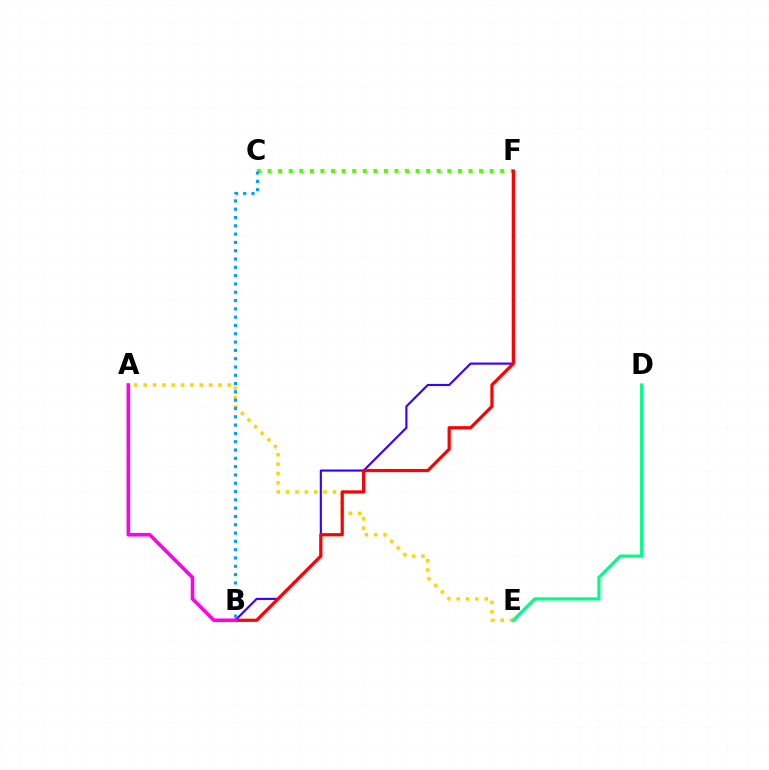{('C', 'F'): [{'color': '#4fff00', 'line_style': 'dotted', 'thickness': 2.87}], ('A', 'E'): [{'color': '#ffd500', 'line_style': 'dotted', 'thickness': 2.54}], ('B', 'F'): [{'color': '#3700ff', 'line_style': 'solid', 'thickness': 1.53}, {'color': '#ff0000', 'line_style': 'solid', 'thickness': 2.3}], ('D', 'E'): [{'color': '#00ff86', 'line_style': 'solid', 'thickness': 2.3}], ('A', 'B'): [{'color': '#ff00ed', 'line_style': 'solid', 'thickness': 2.59}], ('B', 'C'): [{'color': '#009eff', 'line_style': 'dotted', 'thickness': 2.26}]}